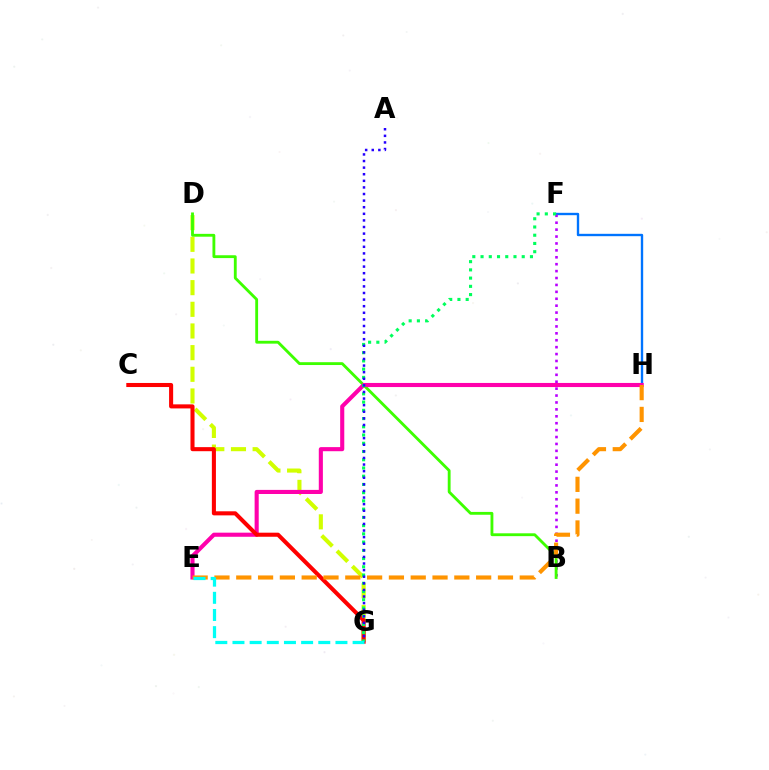{('D', 'G'): [{'color': '#d1ff00', 'line_style': 'dashed', 'thickness': 2.94}], ('F', 'H'): [{'color': '#0074ff', 'line_style': 'solid', 'thickness': 1.7}], ('B', 'F'): [{'color': '#b900ff', 'line_style': 'dotted', 'thickness': 1.88}], ('B', 'D'): [{'color': '#3dff00', 'line_style': 'solid', 'thickness': 2.05}], ('E', 'H'): [{'color': '#ff00ac', 'line_style': 'solid', 'thickness': 2.95}, {'color': '#ff9400', 'line_style': 'dashed', 'thickness': 2.96}], ('C', 'G'): [{'color': '#ff0000', 'line_style': 'solid', 'thickness': 2.93}], ('F', 'G'): [{'color': '#00ff5c', 'line_style': 'dotted', 'thickness': 2.24}], ('A', 'G'): [{'color': '#2500ff', 'line_style': 'dotted', 'thickness': 1.79}], ('E', 'G'): [{'color': '#00fff6', 'line_style': 'dashed', 'thickness': 2.33}]}